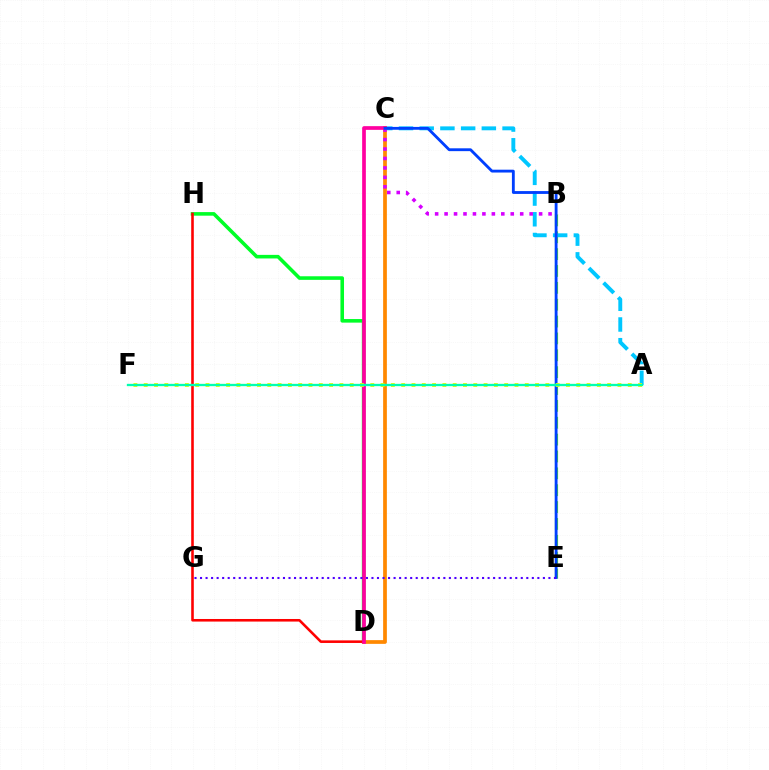{('B', 'E'): [{'color': '#66ff00', 'line_style': 'dashed', 'thickness': 2.29}], ('D', 'H'): [{'color': '#00ff27', 'line_style': 'solid', 'thickness': 2.58}, {'color': '#ff0000', 'line_style': 'solid', 'thickness': 1.86}], ('A', 'C'): [{'color': '#00c7ff', 'line_style': 'dashed', 'thickness': 2.81}], ('C', 'D'): [{'color': '#ff8800', 'line_style': 'solid', 'thickness': 2.68}, {'color': '#ff00a0', 'line_style': 'solid', 'thickness': 2.66}], ('B', 'C'): [{'color': '#d600ff', 'line_style': 'dotted', 'thickness': 2.57}], ('C', 'E'): [{'color': '#003fff', 'line_style': 'solid', 'thickness': 2.04}], ('E', 'G'): [{'color': '#4f00ff', 'line_style': 'dotted', 'thickness': 1.5}], ('A', 'F'): [{'color': '#eeff00', 'line_style': 'dotted', 'thickness': 2.8}, {'color': '#00ffaf', 'line_style': 'solid', 'thickness': 1.67}]}